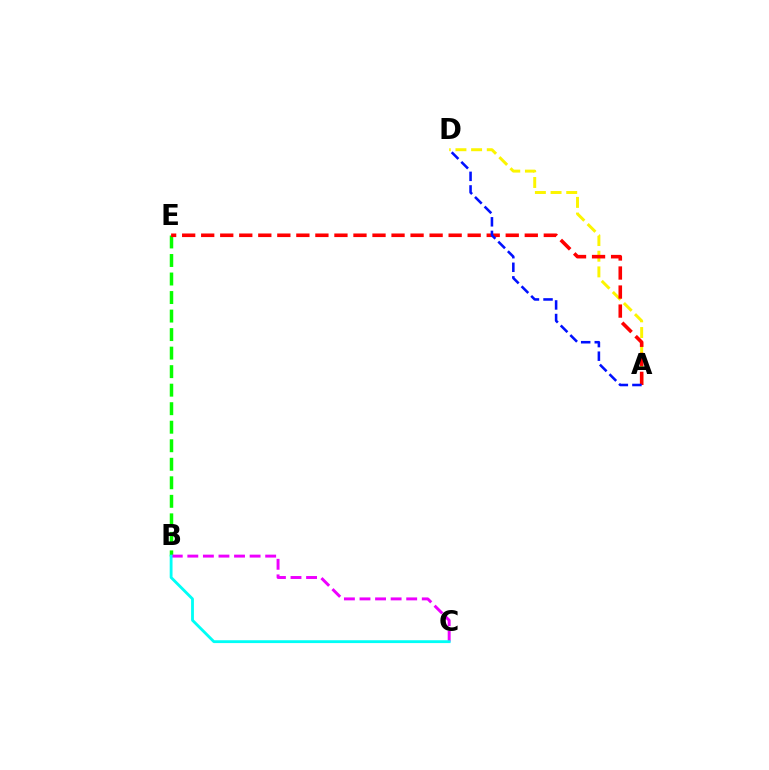{('B', 'E'): [{'color': '#08ff00', 'line_style': 'dashed', 'thickness': 2.52}], ('A', 'D'): [{'color': '#fcf500', 'line_style': 'dashed', 'thickness': 2.13}, {'color': '#0010ff', 'line_style': 'dashed', 'thickness': 1.85}], ('B', 'C'): [{'color': '#ee00ff', 'line_style': 'dashed', 'thickness': 2.12}, {'color': '#00fff6', 'line_style': 'solid', 'thickness': 2.04}], ('A', 'E'): [{'color': '#ff0000', 'line_style': 'dashed', 'thickness': 2.59}]}